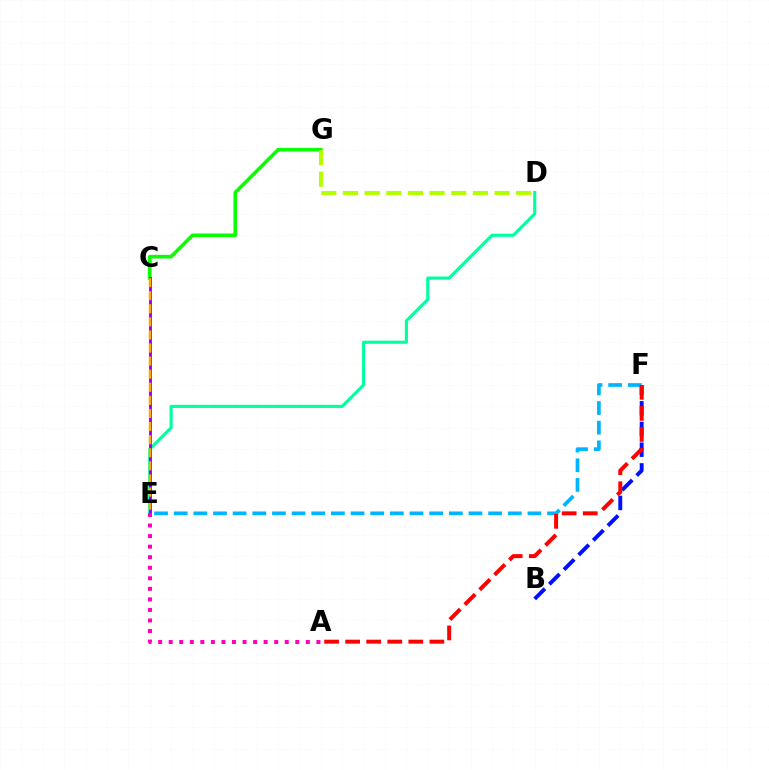{('C', 'G'): [{'color': '#08ff00', 'line_style': 'solid', 'thickness': 2.59}], ('D', 'E'): [{'color': '#00ff9d', 'line_style': 'solid', 'thickness': 2.24}], ('B', 'F'): [{'color': '#0010ff', 'line_style': 'dashed', 'thickness': 2.81}], ('C', 'E'): [{'color': '#9b00ff', 'line_style': 'solid', 'thickness': 2.09}, {'color': '#ffa500', 'line_style': 'dashed', 'thickness': 1.78}], ('D', 'G'): [{'color': '#b3ff00', 'line_style': 'dashed', 'thickness': 2.94}], ('E', 'F'): [{'color': '#00b5ff', 'line_style': 'dashed', 'thickness': 2.67}], ('A', 'F'): [{'color': '#ff0000', 'line_style': 'dashed', 'thickness': 2.86}], ('A', 'E'): [{'color': '#ff00bd', 'line_style': 'dotted', 'thickness': 2.87}]}